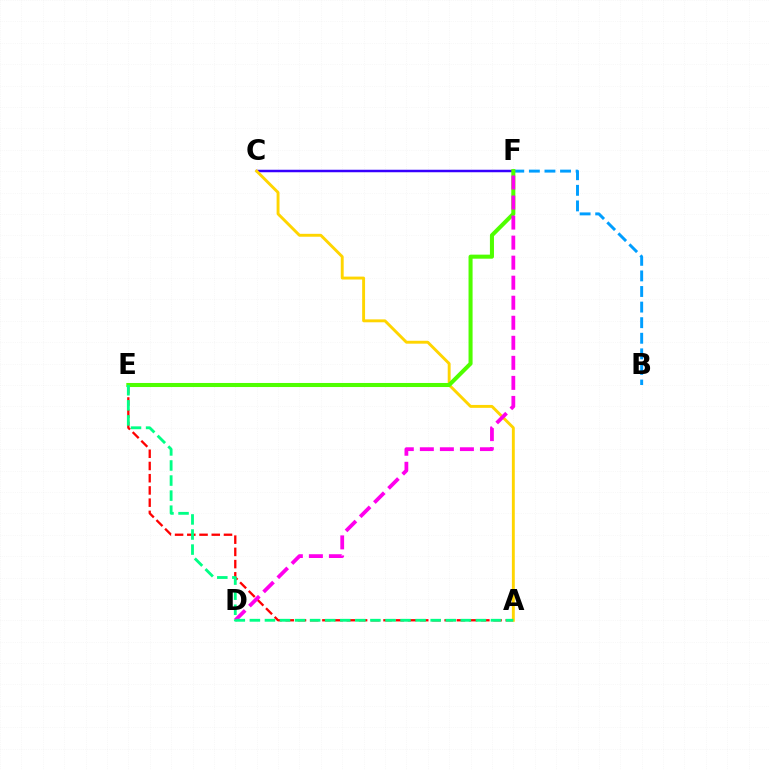{('A', 'E'): [{'color': '#ff0000', 'line_style': 'dashed', 'thickness': 1.66}, {'color': '#00ff86', 'line_style': 'dashed', 'thickness': 2.05}], ('B', 'F'): [{'color': '#009eff', 'line_style': 'dashed', 'thickness': 2.12}], ('C', 'F'): [{'color': '#3700ff', 'line_style': 'solid', 'thickness': 1.79}], ('A', 'C'): [{'color': '#ffd500', 'line_style': 'solid', 'thickness': 2.09}], ('E', 'F'): [{'color': '#4fff00', 'line_style': 'solid', 'thickness': 2.92}], ('D', 'F'): [{'color': '#ff00ed', 'line_style': 'dashed', 'thickness': 2.72}]}